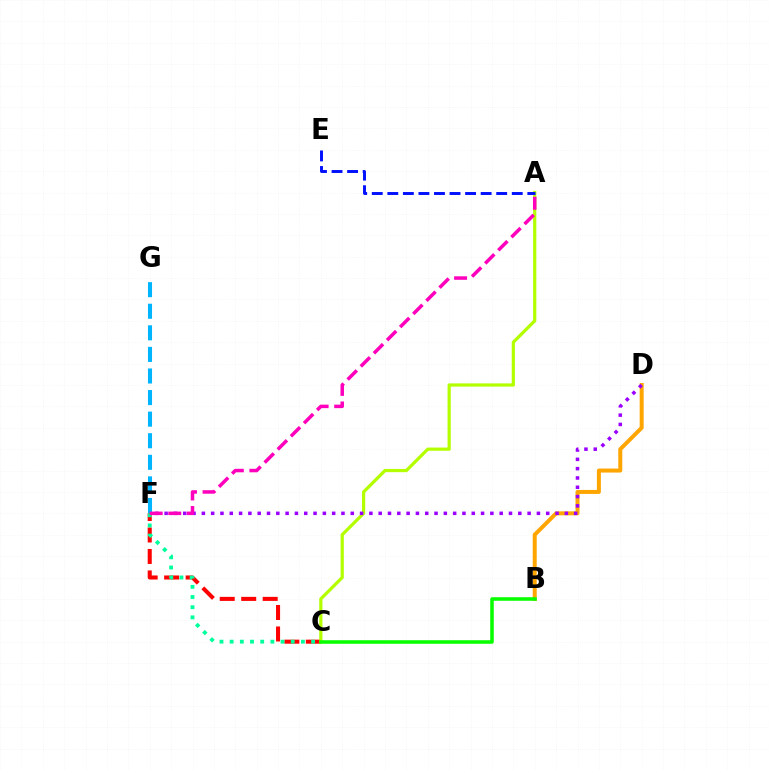{('C', 'F'): [{'color': '#ff0000', 'line_style': 'dashed', 'thickness': 2.92}, {'color': '#00ff9d', 'line_style': 'dotted', 'thickness': 2.77}], ('A', 'C'): [{'color': '#b3ff00', 'line_style': 'solid', 'thickness': 2.31}], ('F', 'G'): [{'color': '#00b5ff', 'line_style': 'dashed', 'thickness': 2.93}], ('B', 'D'): [{'color': '#ffa500', 'line_style': 'solid', 'thickness': 2.88}], ('D', 'F'): [{'color': '#9b00ff', 'line_style': 'dotted', 'thickness': 2.53}], ('A', 'E'): [{'color': '#0010ff', 'line_style': 'dashed', 'thickness': 2.11}], ('A', 'F'): [{'color': '#ff00bd', 'line_style': 'dashed', 'thickness': 2.52}], ('B', 'C'): [{'color': '#08ff00', 'line_style': 'solid', 'thickness': 2.56}]}